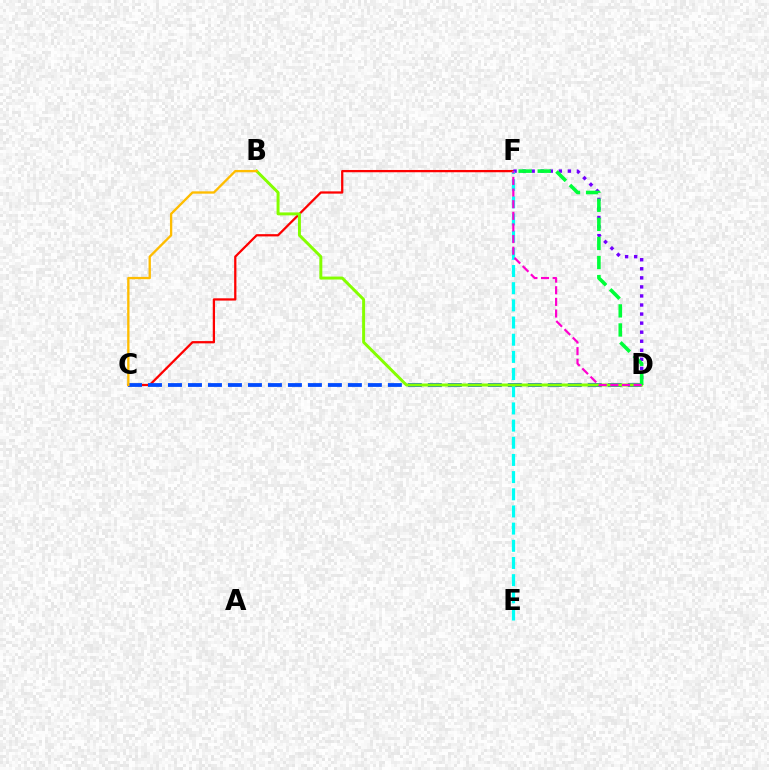{('C', 'F'): [{'color': '#ff0000', 'line_style': 'solid', 'thickness': 1.63}], ('D', 'F'): [{'color': '#7200ff', 'line_style': 'dotted', 'thickness': 2.46}, {'color': '#00ff39', 'line_style': 'dashed', 'thickness': 2.59}, {'color': '#ff00cf', 'line_style': 'dashed', 'thickness': 1.58}], ('C', 'D'): [{'color': '#004bff', 'line_style': 'dashed', 'thickness': 2.72}], ('E', 'F'): [{'color': '#00fff6', 'line_style': 'dashed', 'thickness': 2.33}], ('B', 'D'): [{'color': '#84ff00', 'line_style': 'solid', 'thickness': 2.13}], ('B', 'C'): [{'color': '#ffbd00', 'line_style': 'solid', 'thickness': 1.68}]}